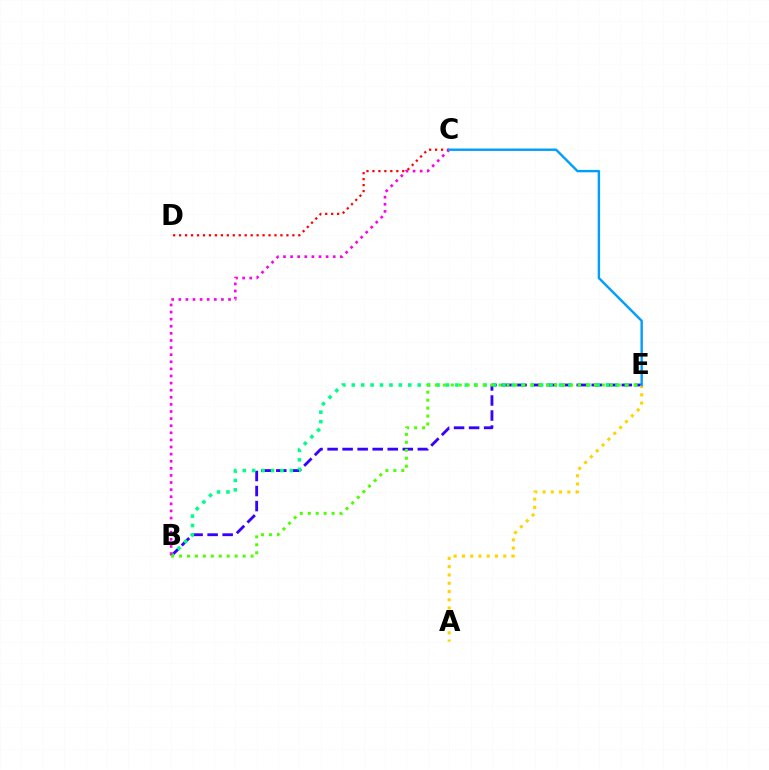{('B', 'E'): [{'color': '#3700ff', 'line_style': 'dashed', 'thickness': 2.04}, {'color': '#00ff86', 'line_style': 'dotted', 'thickness': 2.56}, {'color': '#4fff00', 'line_style': 'dotted', 'thickness': 2.16}], ('A', 'E'): [{'color': '#ffd500', 'line_style': 'dotted', 'thickness': 2.25}], ('C', 'D'): [{'color': '#ff0000', 'line_style': 'dotted', 'thickness': 1.62}], ('B', 'C'): [{'color': '#ff00ed', 'line_style': 'dotted', 'thickness': 1.93}], ('C', 'E'): [{'color': '#009eff', 'line_style': 'solid', 'thickness': 1.73}]}